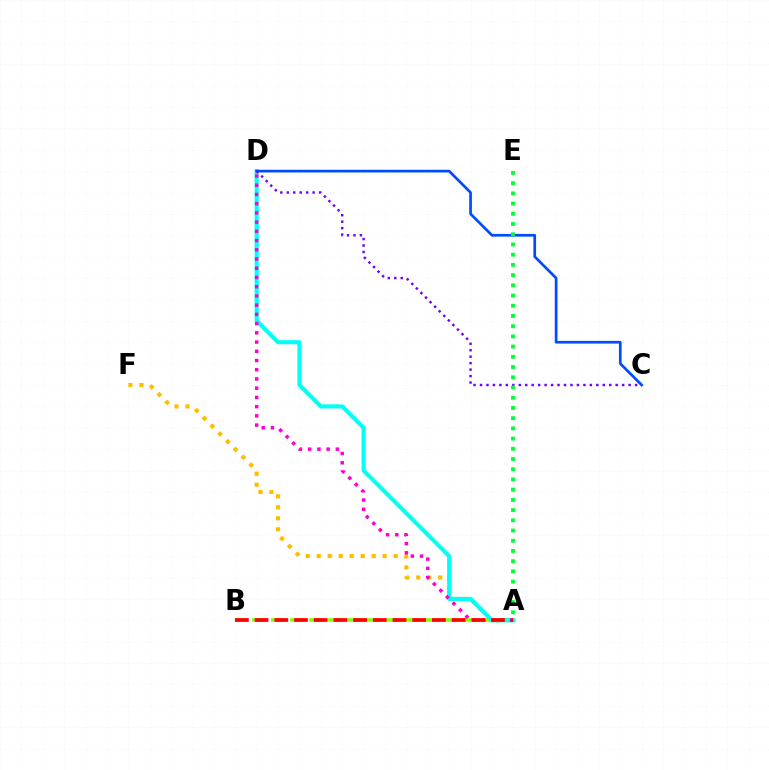{('A', 'B'): [{'color': '#84ff00', 'line_style': 'dashed', 'thickness': 2.59}, {'color': '#ff0000', 'line_style': 'dashed', 'thickness': 2.68}], ('A', 'F'): [{'color': '#ffbd00', 'line_style': 'dotted', 'thickness': 2.99}], ('A', 'D'): [{'color': '#00fff6', 'line_style': 'solid', 'thickness': 2.96}, {'color': '#ff00cf', 'line_style': 'dotted', 'thickness': 2.51}], ('C', 'D'): [{'color': '#004bff', 'line_style': 'solid', 'thickness': 1.94}, {'color': '#7200ff', 'line_style': 'dotted', 'thickness': 1.76}], ('A', 'E'): [{'color': '#00ff39', 'line_style': 'dotted', 'thickness': 2.78}]}